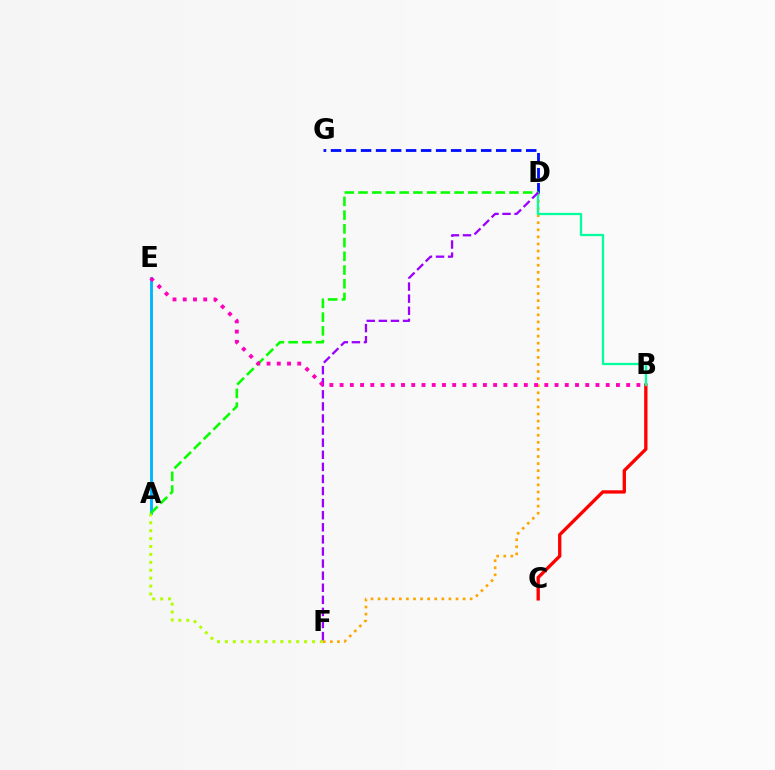{('A', 'E'): [{'color': '#00b5ff', 'line_style': 'solid', 'thickness': 2.09}], ('D', 'F'): [{'color': '#ffa500', 'line_style': 'dotted', 'thickness': 1.93}, {'color': '#9b00ff', 'line_style': 'dashed', 'thickness': 1.64}], ('D', 'G'): [{'color': '#0010ff', 'line_style': 'dashed', 'thickness': 2.04}], ('B', 'C'): [{'color': '#ff0000', 'line_style': 'solid', 'thickness': 2.39}], ('A', 'F'): [{'color': '#b3ff00', 'line_style': 'dotted', 'thickness': 2.15}], ('B', 'D'): [{'color': '#00ff9d', 'line_style': 'solid', 'thickness': 1.64}], ('A', 'D'): [{'color': '#08ff00', 'line_style': 'dashed', 'thickness': 1.86}], ('B', 'E'): [{'color': '#ff00bd', 'line_style': 'dotted', 'thickness': 2.78}]}